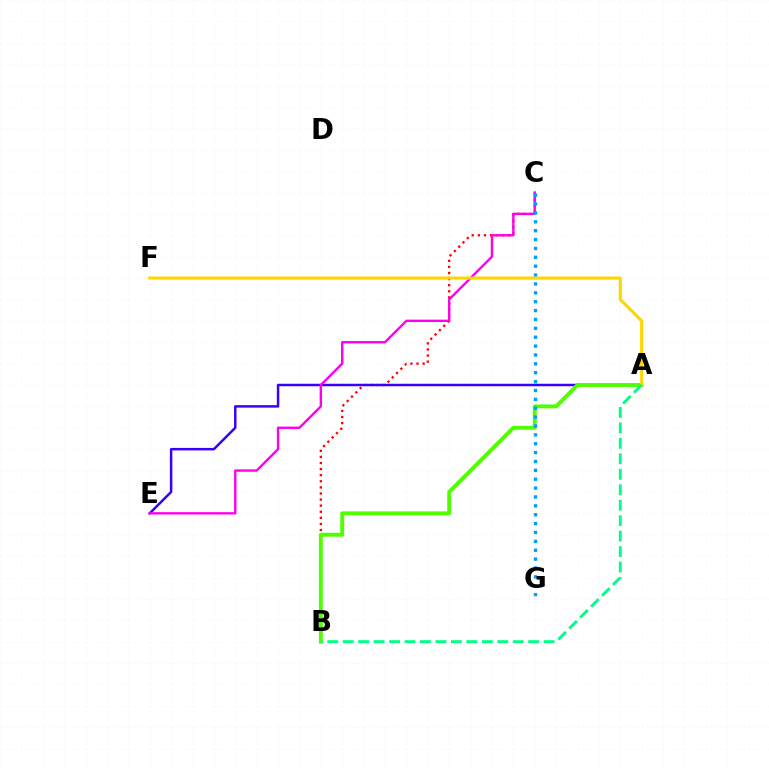{('B', 'C'): [{'color': '#ff0000', 'line_style': 'dotted', 'thickness': 1.66}], ('A', 'E'): [{'color': '#3700ff', 'line_style': 'solid', 'thickness': 1.79}], ('A', 'B'): [{'color': '#4fff00', 'line_style': 'solid', 'thickness': 2.79}, {'color': '#00ff86', 'line_style': 'dashed', 'thickness': 2.1}], ('C', 'E'): [{'color': '#ff00ed', 'line_style': 'solid', 'thickness': 1.72}], ('C', 'G'): [{'color': '#009eff', 'line_style': 'dotted', 'thickness': 2.41}], ('A', 'F'): [{'color': '#ffd500', 'line_style': 'solid', 'thickness': 2.23}]}